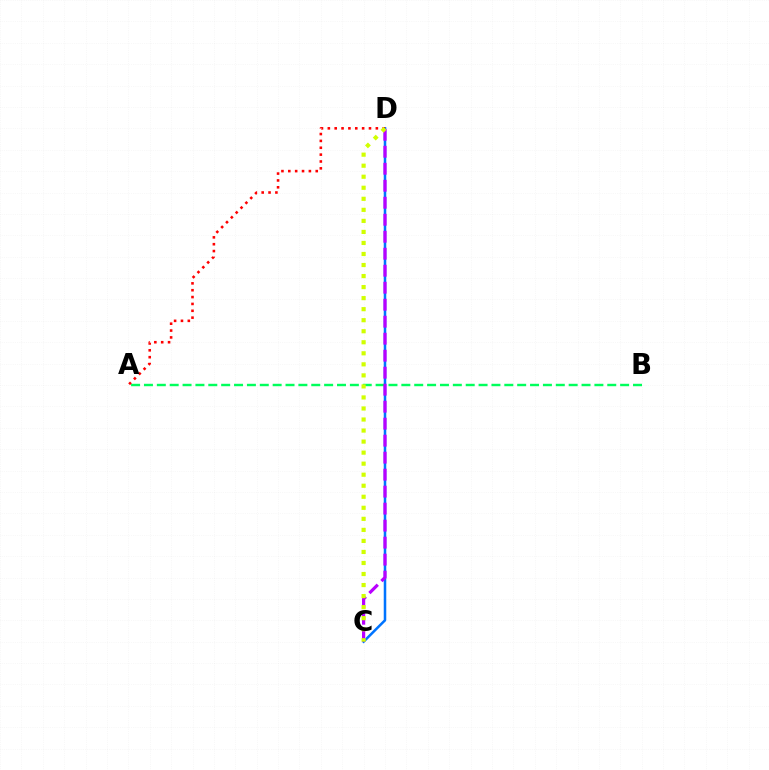{('C', 'D'): [{'color': '#0074ff', 'line_style': 'solid', 'thickness': 1.82}, {'color': '#b900ff', 'line_style': 'dashed', 'thickness': 2.31}, {'color': '#d1ff00', 'line_style': 'dotted', 'thickness': 3.0}], ('A', 'B'): [{'color': '#00ff5c', 'line_style': 'dashed', 'thickness': 1.75}], ('A', 'D'): [{'color': '#ff0000', 'line_style': 'dotted', 'thickness': 1.86}]}